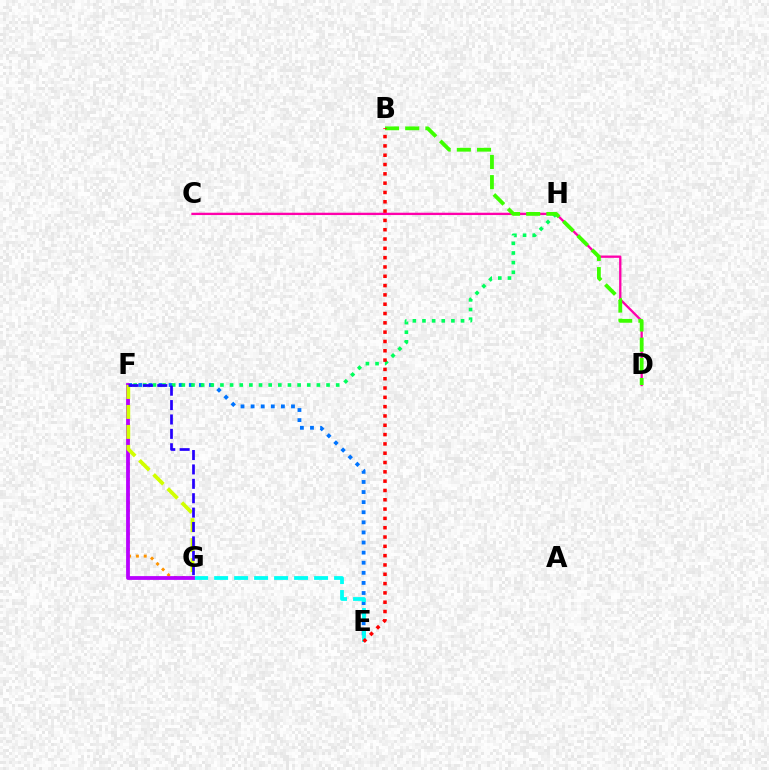{('F', 'G'): [{'color': '#ff9400', 'line_style': 'dotted', 'thickness': 2.12}, {'color': '#b900ff', 'line_style': 'solid', 'thickness': 2.72}, {'color': '#d1ff00', 'line_style': 'dashed', 'thickness': 2.71}, {'color': '#2500ff', 'line_style': 'dashed', 'thickness': 1.95}], ('E', 'F'): [{'color': '#0074ff', 'line_style': 'dotted', 'thickness': 2.74}], ('C', 'D'): [{'color': '#ff00ac', 'line_style': 'solid', 'thickness': 1.67}], ('E', 'G'): [{'color': '#00fff6', 'line_style': 'dashed', 'thickness': 2.72}], ('F', 'H'): [{'color': '#00ff5c', 'line_style': 'dotted', 'thickness': 2.62}], ('B', 'D'): [{'color': '#3dff00', 'line_style': 'dashed', 'thickness': 2.74}], ('B', 'E'): [{'color': '#ff0000', 'line_style': 'dotted', 'thickness': 2.53}]}